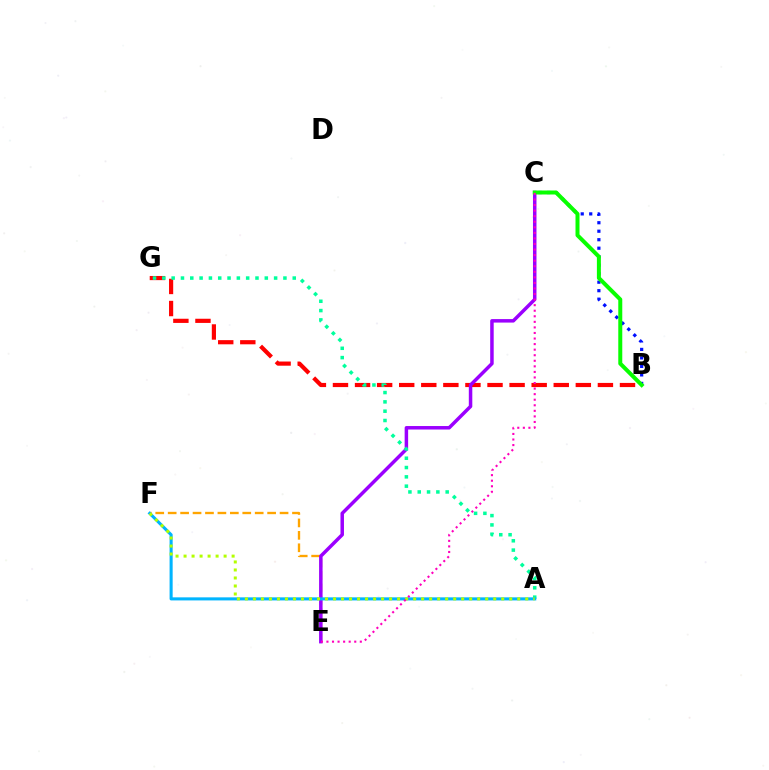{('E', 'F'): [{'color': '#ffa500', 'line_style': 'dashed', 'thickness': 1.69}], ('B', 'G'): [{'color': '#ff0000', 'line_style': 'dashed', 'thickness': 3.0}], ('C', 'E'): [{'color': '#9b00ff', 'line_style': 'solid', 'thickness': 2.51}, {'color': '#ff00bd', 'line_style': 'dotted', 'thickness': 1.51}], ('A', 'G'): [{'color': '#00ff9d', 'line_style': 'dotted', 'thickness': 2.53}], ('A', 'F'): [{'color': '#00b5ff', 'line_style': 'solid', 'thickness': 2.21}, {'color': '#b3ff00', 'line_style': 'dotted', 'thickness': 2.18}], ('B', 'C'): [{'color': '#0010ff', 'line_style': 'dotted', 'thickness': 2.31}, {'color': '#08ff00', 'line_style': 'solid', 'thickness': 2.87}]}